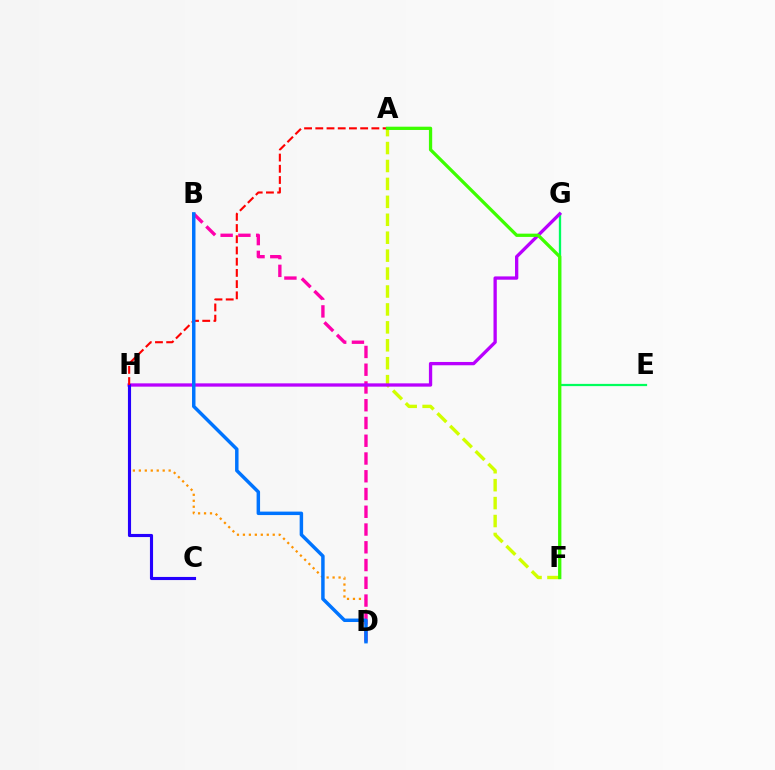{('D', 'H'): [{'color': '#ff9400', 'line_style': 'dotted', 'thickness': 1.62}], ('F', 'G'): [{'color': '#00fff6', 'line_style': 'solid', 'thickness': 1.52}], ('B', 'D'): [{'color': '#ff00ac', 'line_style': 'dashed', 'thickness': 2.41}, {'color': '#0074ff', 'line_style': 'solid', 'thickness': 2.49}], ('E', 'G'): [{'color': '#00ff5c', 'line_style': 'solid', 'thickness': 1.61}], ('A', 'F'): [{'color': '#d1ff00', 'line_style': 'dashed', 'thickness': 2.44}, {'color': '#3dff00', 'line_style': 'solid', 'thickness': 2.36}], ('G', 'H'): [{'color': '#b900ff', 'line_style': 'solid', 'thickness': 2.38}], ('C', 'H'): [{'color': '#2500ff', 'line_style': 'solid', 'thickness': 2.25}], ('A', 'H'): [{'color': '#ff0000', 'line_style': 'dashed', 'thickness': 1.52}]}